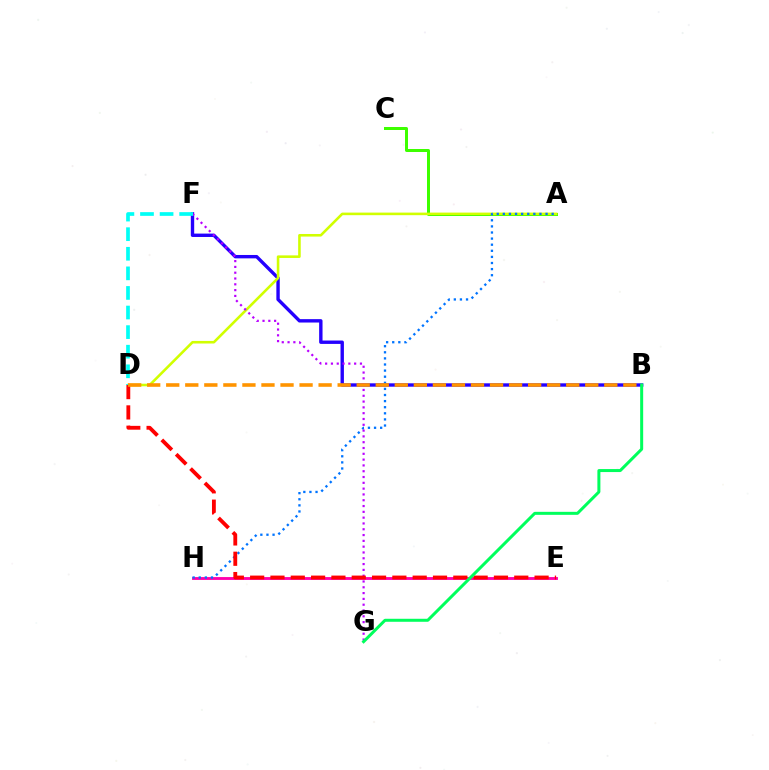{('B', 'F'): [{'color': '#2500ff', 'line_style': 'solid', 'thickness': 2.44}], ('A', 'C'): [{'color': '#3dff00', 'line_style': 'solid', 'thickness': 2.15}], ('A', 'D'): [{'color': '#d1ff00', 'line_style': 'solid', 'thickness': 1.86}], ('E', 'H'): [{'color': '#ff00ac', 'line_style': 'solid', 'thickness': 2.05}], ('A', 'H'): [{'color': '#0074ff', 'line_style': 'dotted', 'thickness': 1.66}], ('F', 'G'): [{'color': '#b900ff', 'line_style': 'dotted', 'thickness': 1.58}], ('D', 'E'): [{'color': '#ff0000', 'line_style': 'dashed', 'thickness': 2.76}], ('D', 'F'): [{'color': '#00fff6', 'line_style': 'dashed', 'thickness': 2.66}], ('B', 'G'): [{'color': '#00ff5c', 'line_style': 'solid', 'thickness': 2.16}], ('B', 'D'): [{'color': '#ff9400', 'line_style': 'dashed', 'thickness': 2.59}]}